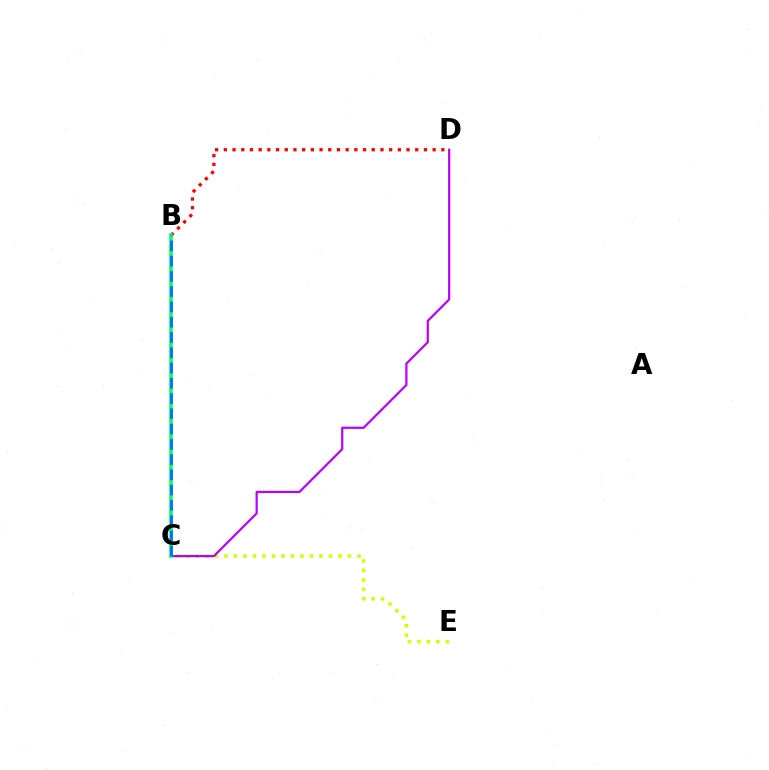{('C', 'E'): [{'color': '#d1ff00', 'line_style': 'dotted', 'thickness': 2.58}], ('C', 'D'): [{'color': '#b900ff', 'line_style': 'solid', 'thickness': 1.59}], ('B', 'D'): [{'color': '#ff0000', 'line_style': 'dotted', 'thickness': 2.36}], ('B', 'C'): [{'color': '#00ff5c', 'line_style': 'solid', 'thickness': 2.56}, {'color': '#0074ff', 'line_style': 'dashed', 'thickness': 2.07}]}